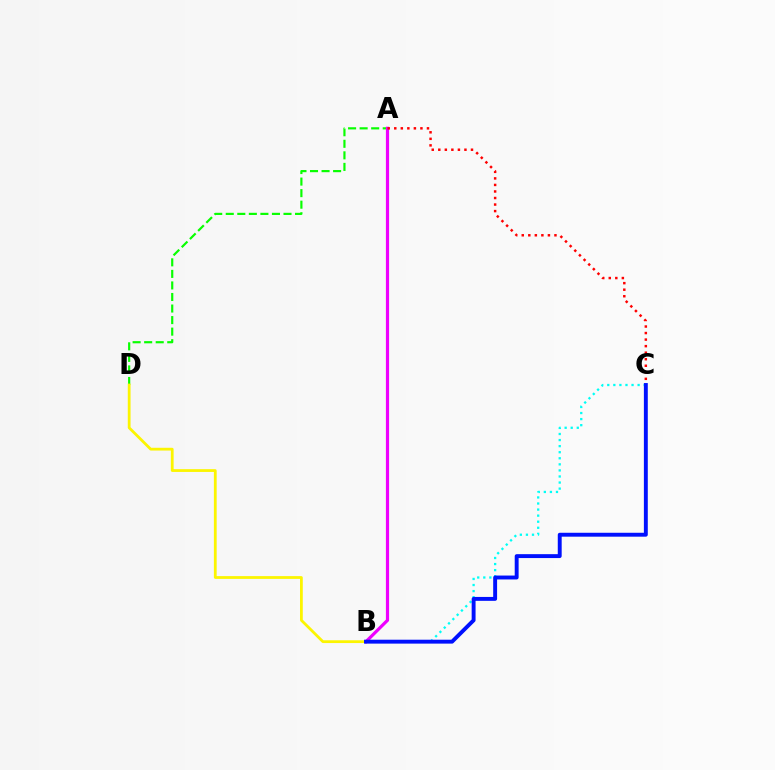{('A', 'D'): [{'color': '#08ff00', 'line_style': 'dashed', 'thickness': 1.57}], ('B', 'C'): [{'color': '#00fff6', 'line_style': 'dotted', 'thickness': 1.65}, {'color': '#0010ff', 'line_style': 'solid', 'thickness': 2.81}], ('A', 'B'): [{'color': '#ee00ff', 'line_style': 'solid', 'thickness': 2.3}], ('A', 'C'): [{'color': '#ff0000', 'line_style': 'dotted', 'thickness': 1.78}], ('B', 'D'): [{'color': '#fcf500', 'line_style': 'solid', 'thickness': 2.0}]}